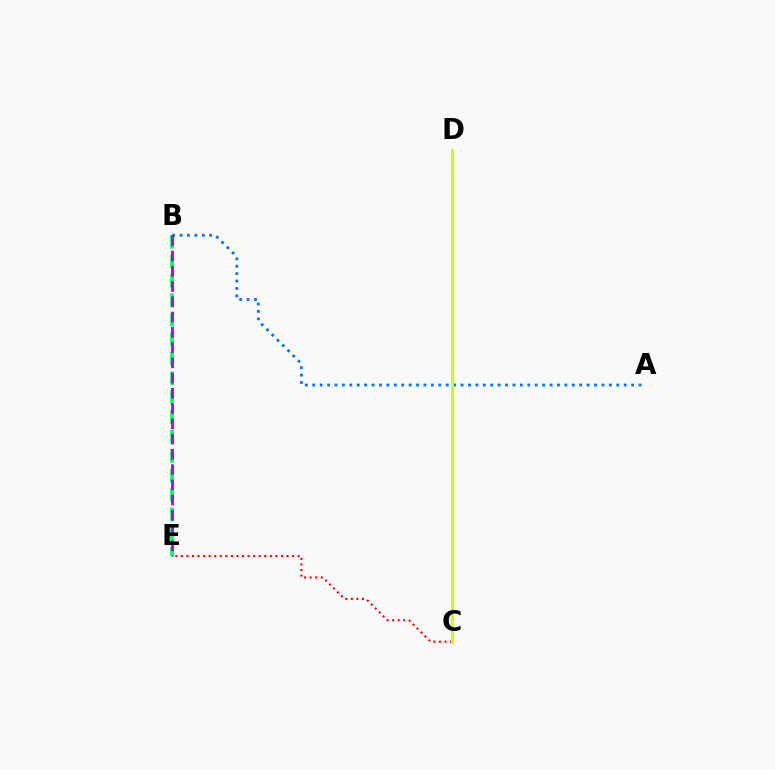{('B', 'E'): [{'color': '#00ff5c', 'line_style': 'dashed', 'thickness': 2.65}, {'color': '#b900ff', 'line_style': 'dashed', 'thickness': 2.07}], ('A', 'B'): [{'color': '#0074ff', 'line_style': 'dotted', 'thickness': 2.01}], ('C', 'E'): [{'color': '#ff0000', 'line_style': 'dotted', 'thickness': 1.51}], ('C', 'D'): [{'color': '#d1ff00', 'line_style': 'solid', 'thickness': 2.13}]}